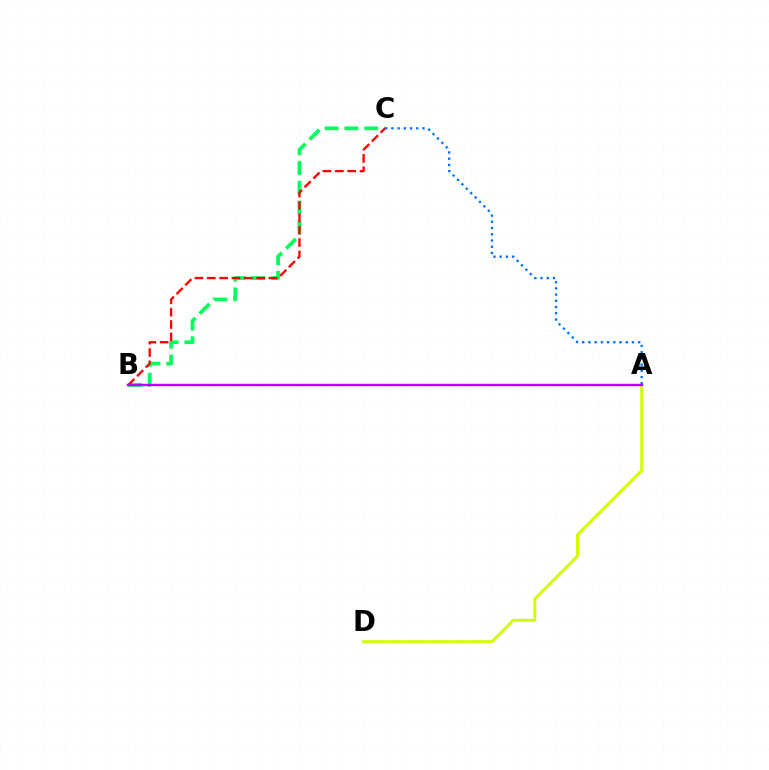{('A', 'D'): [{'color': '#d1ff00', 'line_style': 'solid', 'thickness': 2.18}], ('B', 'C'): [{'color': '#00ff5c', 'line_style': 'dashed', 'thickness': 2.69}, {'color': '#ff0000', 'line_style': 'dashed', 'thickness': 1.68}], ('A', 'B'): [{'color': '#b900ff', 'line_style': 'solid', 'thickness': 1.73}], ('A', 'C'): [{'color': '#0074ff', 'line_style': 'dotted', 'thickness': 1.69}]}